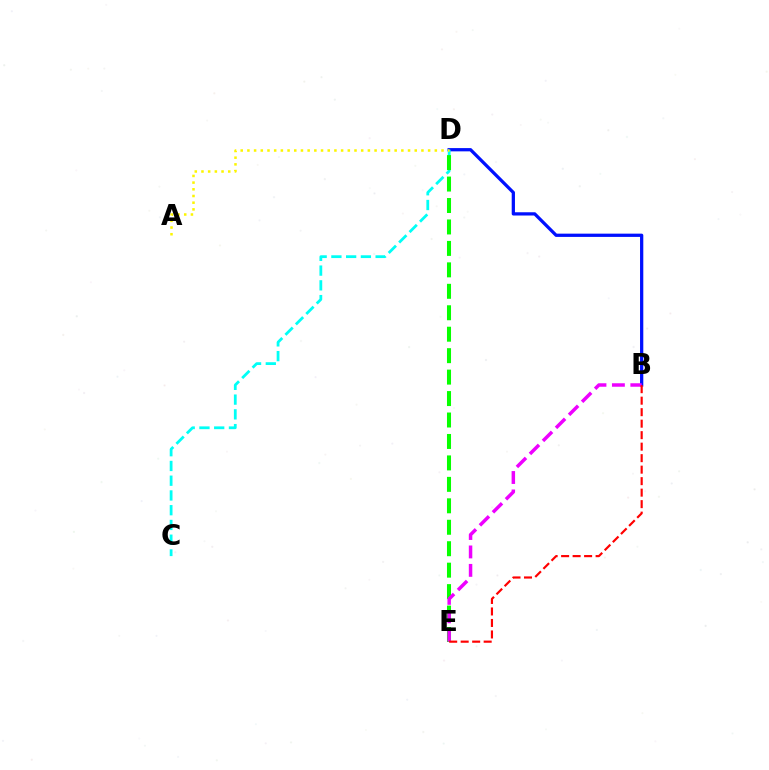{('B', 'D'): [{'color': '#0010ff', 'line_style': 'solid', 'thickness': 2.35}], ('C', 'D'): [{'color': '#00fff6', 'line_style': 'dashed', 'thickness': 2.0}], ('D', 'E'): [{'color': '#08ff00', 'line_style': 'dashed', 'thickness': 2.91}], ('A', 'D'): [{'color': '#fcf500', 'line_style': 'dotted', 'thickness': 1.82}], ('B', 'E'): [{'color': '#ee00ff', 'line_style': 'dashed', 'thickness': 2.5}, {'color': '#ff0000', 'line_style': 'dashed', 'thickness': 1.56}]}